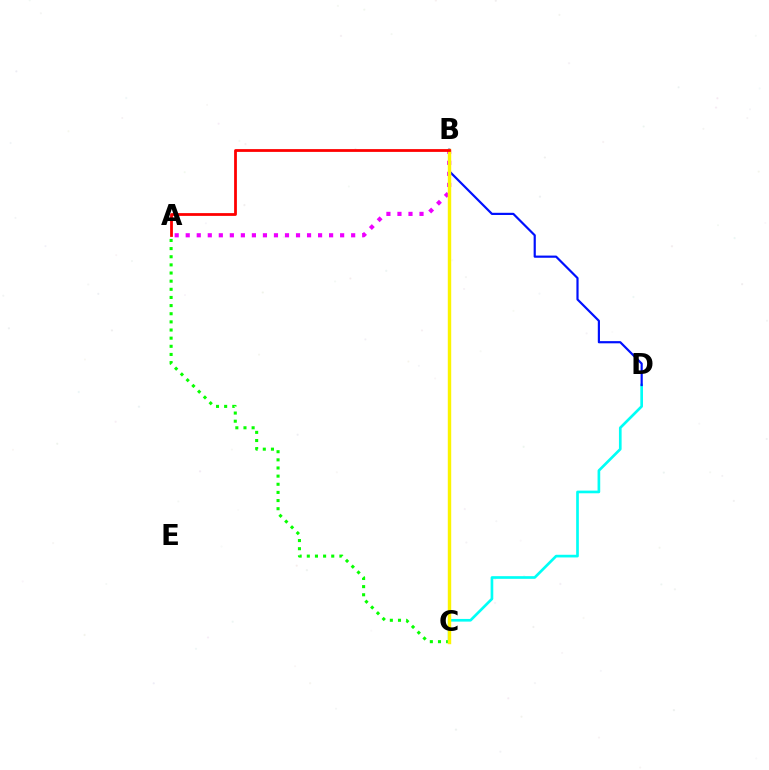{('A', 'C'): [{'color': '#08ff00', 'line_style': 'dotted', 'thickness': 2.21}], ('A', 'B'): [{'color': '#ee00ff', 'line_style': 'dotted', 'thickness': 3.0}, {'color': '#ff0000', 'line_style': 'solid', 'thickness': 2.0}], ('C', 'D'): [{'color': '#00fff6', 'line_style': 'solid', 'thickness': 1.92}], ('B', 'D'): [{'color': '#0010ff', 'line_style': 'solid', 'thickness': 1.57}], ('B', 'C'): [{'color': '#fcf500', 'line_style': 'solid', 'thickness': 2.46}]}